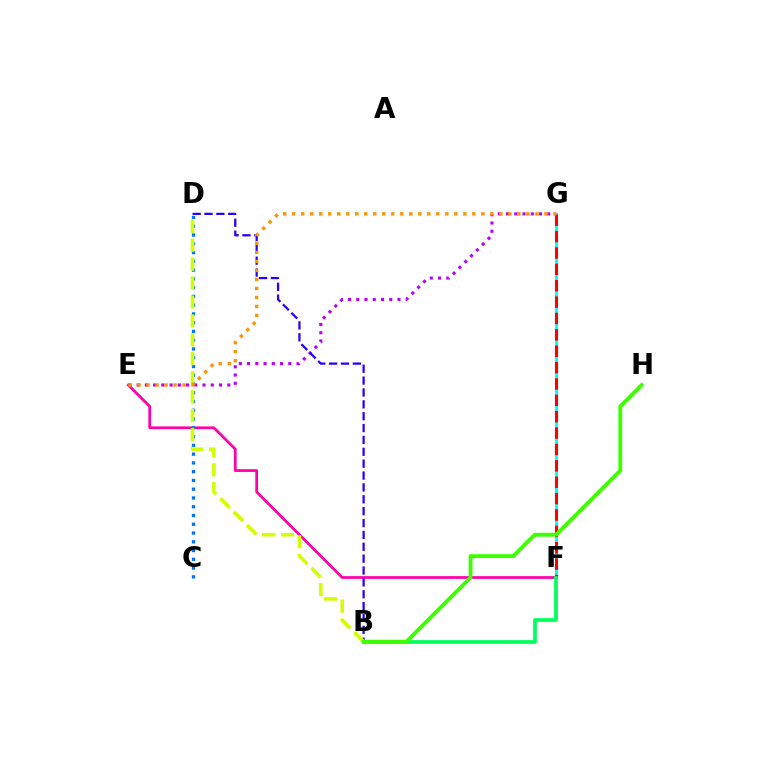{('E', 'F'): [{'color': '#ff00ac', 'line_style': 'solid', 'thickness': 1.98}], ('F', 'G'): [{'color': '#00fff6', 'line_style': 'solid', 'thickness': 2.1}, {'color': '#ff0000', 'line_style': 'dashed', 'thickness': 2.22}], ('C', 'D'): [{'color': '#0074ff', 'line_style': 'dotted', 'thickness': 2.38}], ('B', 'F'): [{'color': '#00ff5c', 'line_style': 'solid', 'thickness': 2.69}], ('E', 'G'): [{'color': '#b900ff', 'line_style': 'dotted', 'thickness': 2.24}, {'color': '#ff9400', 'line_style': 'dotted', 'thickness': 2.45}], ('B', 'D'): [{'color': '#2500ff', 'line_style': 'dashed', 'thickness': 1.61}, {'color': '#d1ff00', 'line_style': 'dashed', 'thickness': 2.57}], ('B', 'H'): [{'color': '#3dff00', 'line_style': 'solid', 'thickness': 2.78}]}